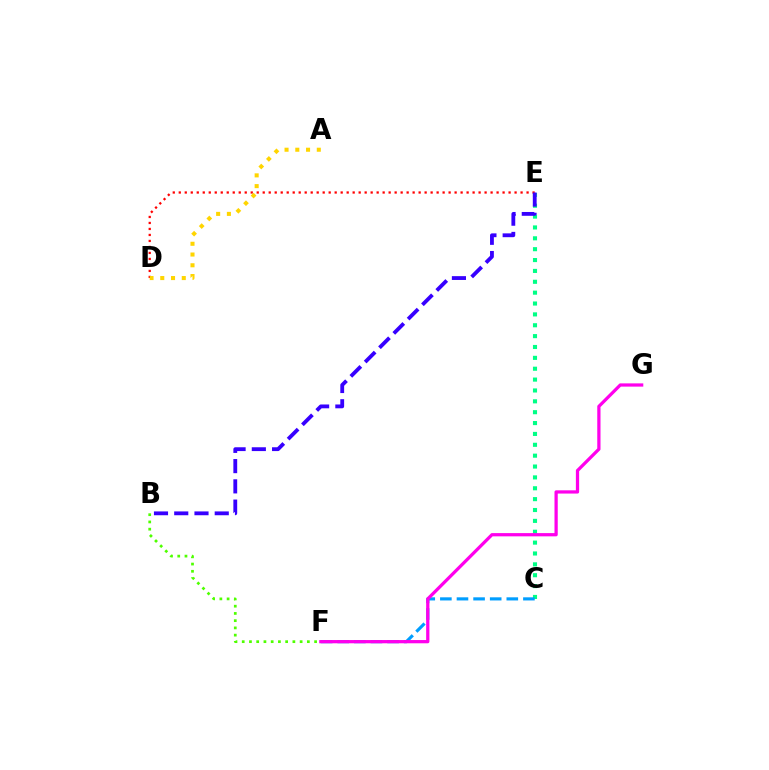{('C', 'E'): [{'color': '#00ff86', 'line_style': 'dotted', 'thickness': 2.95}], ('C', 'F'): [{'color': '#009eff', 'line_style': 'dashed', 'thickness': 2.26}], ('D', 'E'): [{'color': '#ff0000', 'line_style': 'dotted', 'thickness': 1.63}], ('B', 'E'): [{'color': '#3700ff', 'line_style': 'dashed', 'thickness': 2.75}], ('A', 'D'): [{'color': '#ffd500', 'line_style': 'dotted', 'thickness': 2.92}], ('F', 'G'): [{'color': '#ff00ed', 'line_style': 'solid', 'thickness': 2.34}], ('B', 'F'): [{'color': '#4fff00', 'line_style': 'dotted', 'thickness': 1.97}]}